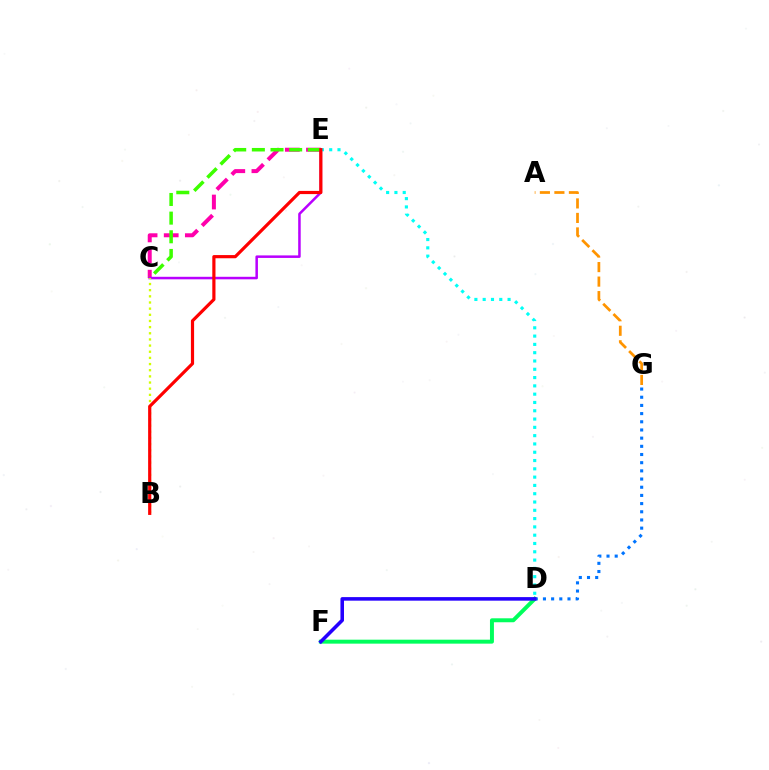{('D', 'E'): [{'color': '#00fff6', 'line_style': 'dotted', 'thickness': 2.25}], ('D', 'F'): [{'color': '#00ff5c', 'line_style': 'solid', 'thickness': 2.85}, {'color': '#2500ff', 'line_style': 'solid', 'thickness': 2.56}], ('A', 'G'): [{'color': '#ff9400', 'line_style': 'dashed', 'thickness': 1.97}], ('C', 'E'): [{'color': '#ff00ac', 'line_style': 'dashed', 'thickness': 2.87}, {'color': '#3dff00', 'line_style': 'dashed', 'thickness': 2.53}, {'color': '#b900ff', 'line_style': 'solid', 'thickness': 1.81}], ('D', 'G'): [{'color': '#0074ff', 'line_style': 'dotted', 'thickness': 2.22}], ('B', 'C'): [{'color': '#d1ff00', 'line_style': 'dotted', 'thickness': 1.67}], ('B', 'E'): [{'color': '#ff0000', 'line_style': 'solid', 'thickness': 2.29}]}